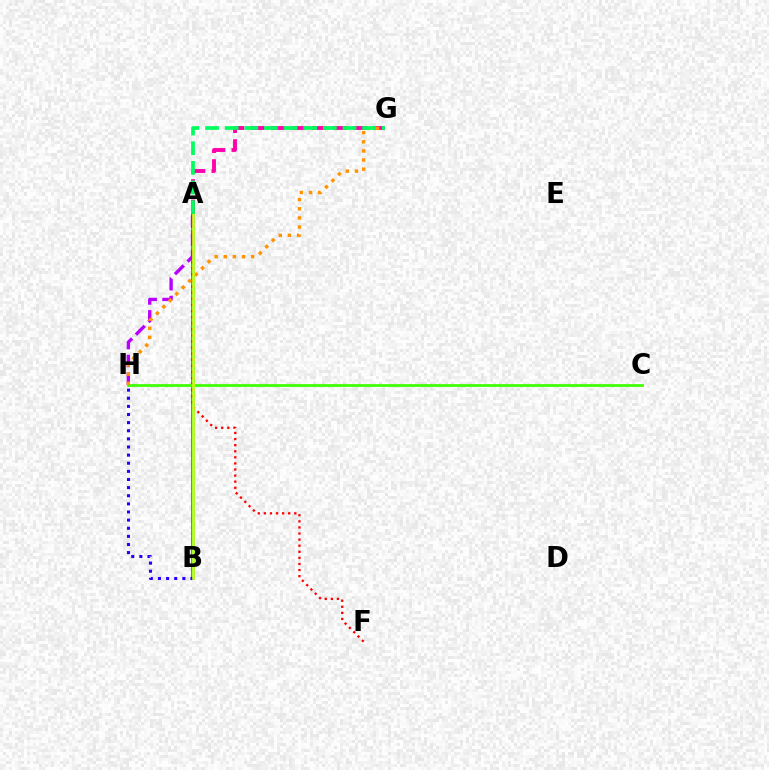{('A', 'B'): [{'color': '#0074ff', 'line_style': 'solid', 'thickness': 2.57}, {'color': '#00fff6', 'line_style': 'solid', 'thickness': 1.81}, {'color': '#d1ff00', 'line_style': 'solid', 'thickness': 1.9}], ('A', 'F'): [{'color': '#ff0000', 'line_style': 'dotted', 'thickness': 1.65}], ('A', 'H'): [{'color': '#b900ff', 'line_style': 'dashed', 'thickness': 2.42}], ('A', 'G'): [{'color': '#ff00ac', 'line_style': 'dashed', 'thickness': 2.78}, {'color': '#00ff5c', 'line_style': 'dashed', 'thickness': 2.67}], ('B', 'H'): [{'color': '#2500ff', 'line_style': 'dotted', 'thickness': 2.21}], ('C', 'H'): [{'color': '#3dff00', 'line_style': 'solid', 'thickness': 1.97}], ('G', 'H'): [{'color': '#ff9400', 'line_style': 'dotted', 'thickness': 2.48}]}